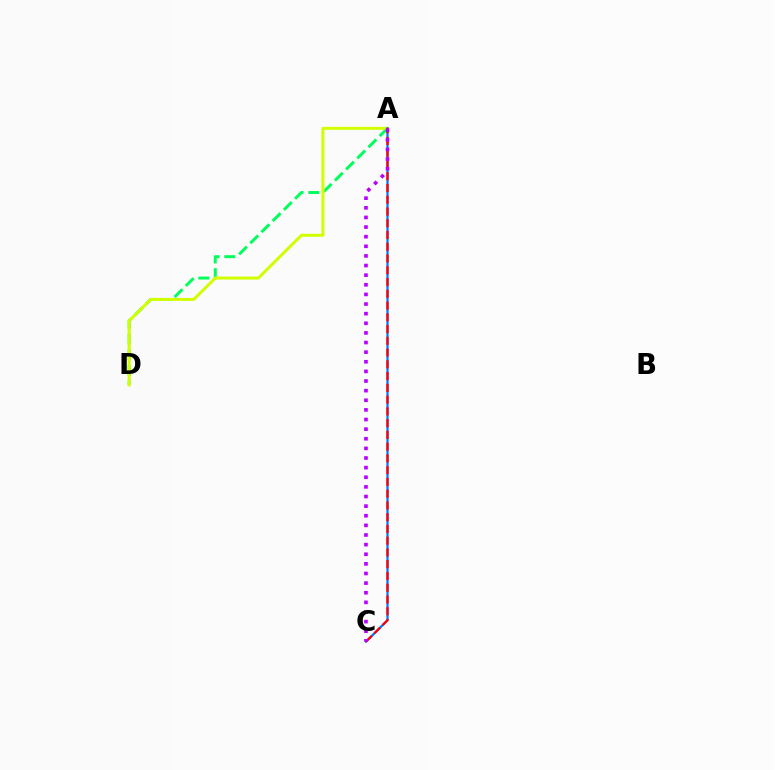{('A', 'D'): [{'color': '#00ff5c', 'line_style': 'dashed', 'thickness': 2.14}, {'color': '#d1ff00', 'line_style': 'solid', 'thickness': 2.15}], ('A', 'C'): [{'color': '#0074ff', 'line_style': 'solid', 'thickness': 1.59}, {'color': '#ff0000', 'line_style': 'dashed', 'thickness': 1.6}, {'color': '#b900ff', 'line_style': 'dotted', 'thickness': 2.61}]}